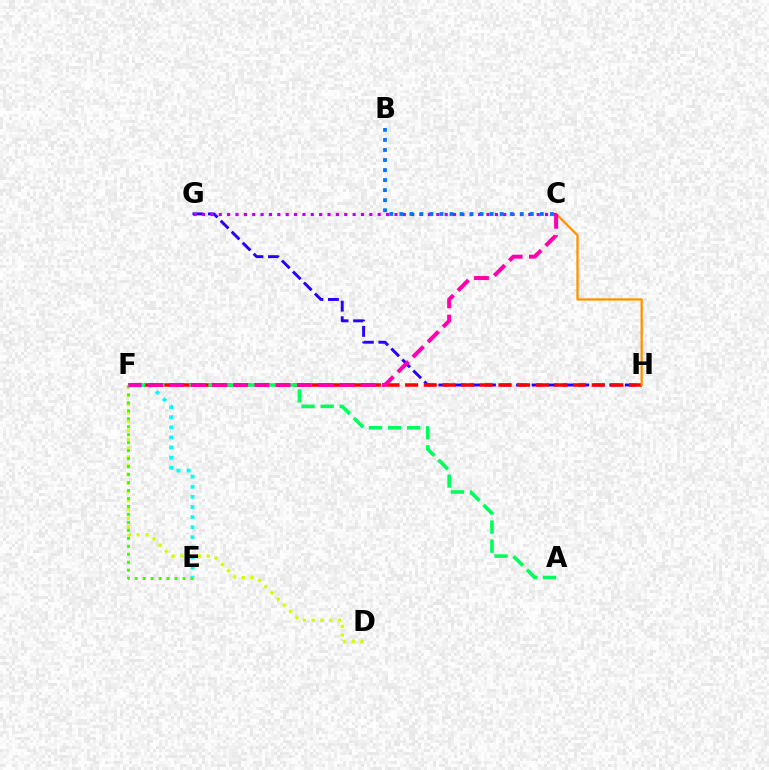{('G', 'H'): [{'color': '#2500ff', 'line_style': 'dashed', 'thickness': 2.11}], ('F', 'H'): [{'color': '#ff0000', 'line_style': 'dashed', 'thickness': 2.53}], ('C', 'H'): [{'color': '#ff9400', 'line_style': 'solid', 'thickness': 1.66}], ('A', 'F'): [{'color': '#00ff5c', 'line_style': 'dashed', 'thickness': 2.59}], ('D', 'F'): [{'color': '#d1ff00', 'line_style': 'dotted', 'thickness': 2.38}], ('C', 'G'): [{'color': '#b900ff', 'line_style': 'dotted', 'thickness': 2.27}], ('E', 'F'): [{'color': '#3dff00', 'line_style': 'dotted', 'thickness': 2.17}, {'color': '#00fff6', 'line_style': 'dotted', 'thickness': 2.74}], ('C', 'F'): [{'color': '#ff00ac', 'line_style': 'dashed', 'thickness': 2.89}], ('B', 'C'): [{'color': '#0074ff', 'line_style': 'dotted', 'thickness': 2.73}]}